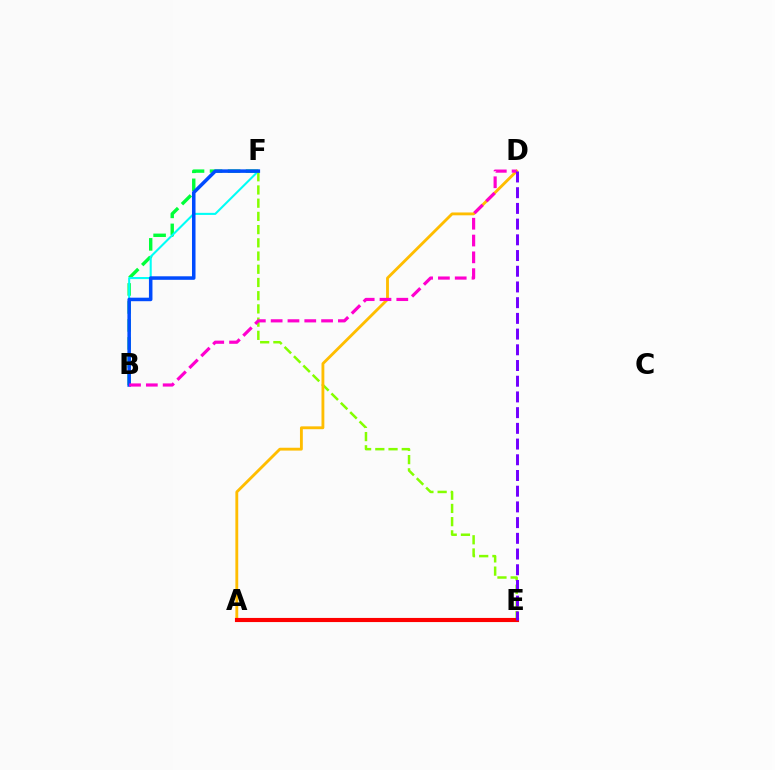{('B', 'F'): [{'color': '#00ff39', 'line_style': 'dashed', 'thickness': 2.45}, {'color': '#00fff6', 'line_style': 'solid', 'thickness': 1.5}, {'color': '#004bff', 'line_style': 'solid', 'thickness': 2.54}], ('E', 'F'): [{'color': '#84ff00', 'line_style': 'dashed', 'thickness': 1.8}], ('A', 'D'): [{'color': '#ffbd00', 'line_style': 'solid', 'thickness': 2.05}], ('A', 'E'): [{'color': '#ff0000', 'line_style': 'solid', 'thickness': 2.97}], ('B', 'D'): [{'color': '#ff00cf', 'line_style': 'dashed', 'thickness': 2.28}], ('D', 'E'): [{'color': '#7200ff', 'line_style': 'dashed', 'thickness': 2.13}]}